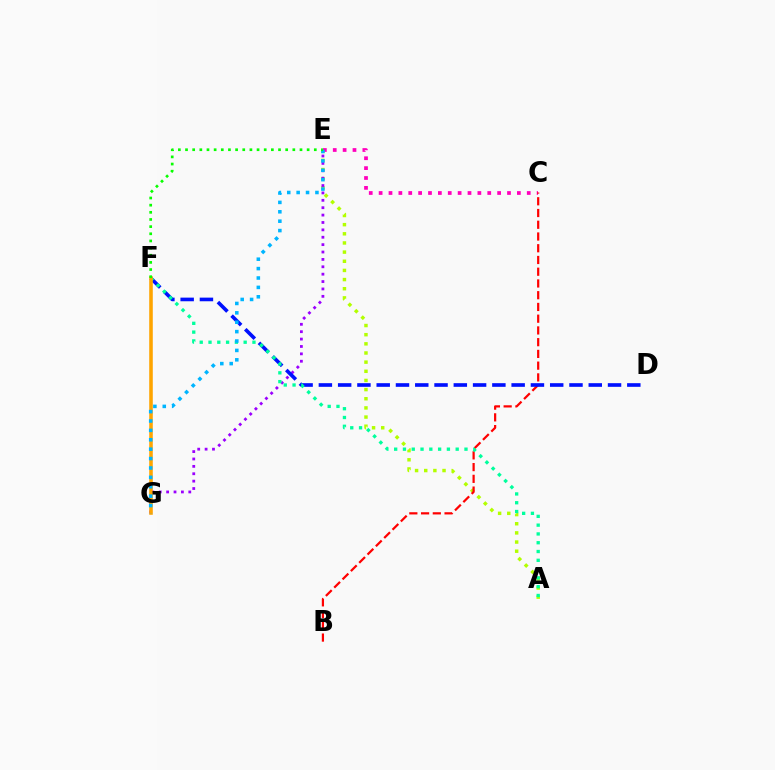{('A', 'E'): [{'color': '#b3ff00', 'line_style': 'dotted', 'thickness': 2.49}], ('E', 'G'): [{'color': '#9b00ff', 'line_style': 'dotted', 'thickness': 2.01}, {'color': '#00b5ff', 'line_style': 'dotted', 'thickness': 2.55}], ('C', 'E'): [{'color': '#ff00bd', 'line_style': 'dotted', 'thickness': 2.68}], ('B', 'C'): [{'color': '#ff0000', 'line_style': 'dashed', 'thickness': 1.6}], ('D', 'F'): [{'color': '#0010ff', 'line_style': 'dashed', 'thickness': 2.62}], ('A', 'F'): [{'color': '#00ff9d', 'line_style': 'dotted', 'thickness': 2.39}], ('F', 'G'): [{'color': '#ffa500', 'line_style': 'solid', 'thickness': 2.57}], ('E', 'F'): [{'color': '#08ff00', 'line_style': 'dotted', 'thickness': 1.94}]}